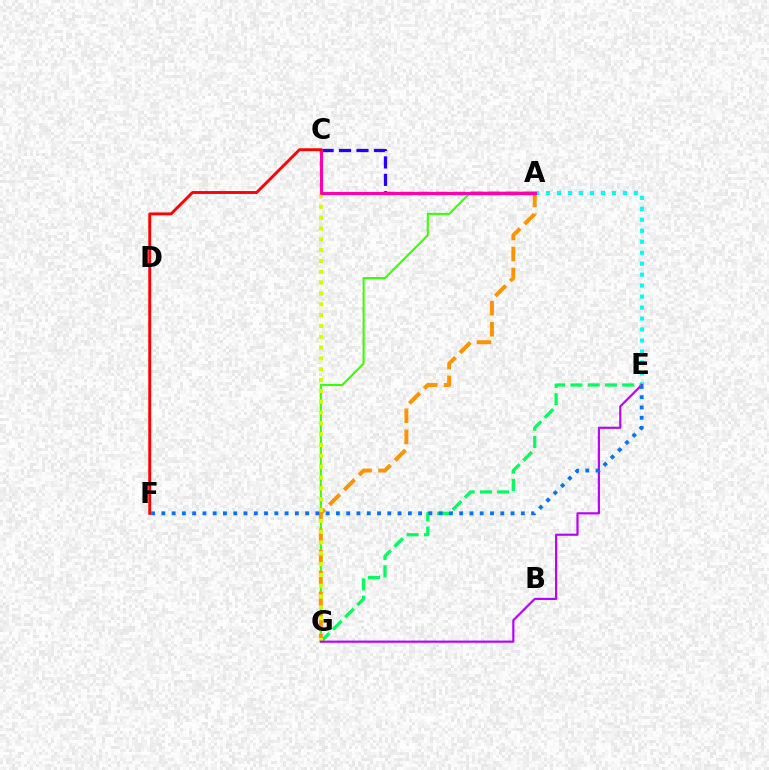{('A', 'E'): [{'color': '#00fff6', 'line_style': 'dotted', 'thickness': 2.98}], ('E', 'G'): [{'color': '#00ff5c', 'line_style': 'dashed', 'thickness': 2.34}, {'color': '#b900ff', 'line_style': 'solid', 'thickness': 1.56}], ('A', 'G'): [{'color': '#3dff00', 'line_style': 'solid', 'thickness': 1.52}, {'color': '#ff9400', 'line_style': 'dashed', 'thickness': 2.85}], ('C', 'G'): [{'color': '#d1ff00', 'line_style': 'dotted', 'thickness': 2.94}], ('A', 'C'): [{'color': '#2500ff', 'line_style': 'dashed', 'thickness': 2.37}, {'color': '#ff00ac', 'line_style': 'solid', 'thickness': 2.23}], ('E', 'F'): [{'color': '#0074ff', 'line_style': 'dotted', 'thickness': 2.79}], ('C', 'F'): [{'color': '#ff0000', 'line_style': 'solid', 'thickness': 2.08}]}